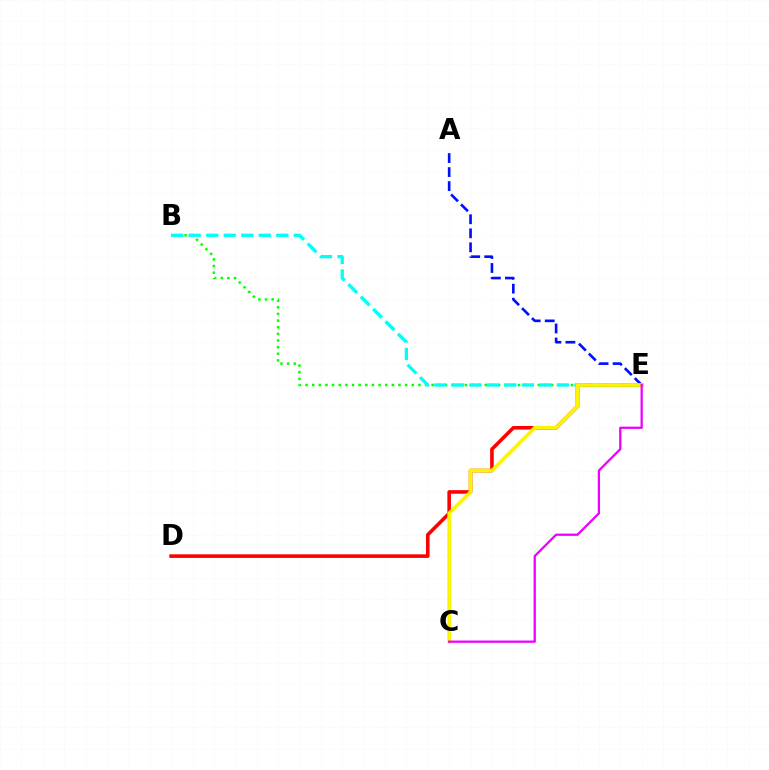{('D', 'E'): [{'color': '#ff0000', 'line_style': 'solid', 'thickness': 2.58}], ('B', 'E'): [{'color': '#08ff00', 'line_style': 'dotted', 'thickness': 1.8}, {'color': '#00fff6', 'line_style': 'dashed', 'thickness': 2.38}], ('A', 'E'): [{'color': '#0010ff', 'line_style': 'dashed', 'thickness': 1.9}], ('C', 'E'): [{'color': '#fcf500', 'line_style': 'solid', 'thickness': 2.62}, {'color': '#ee00ff', 'line_style': 'solid', 'thickness': 1.63}]}